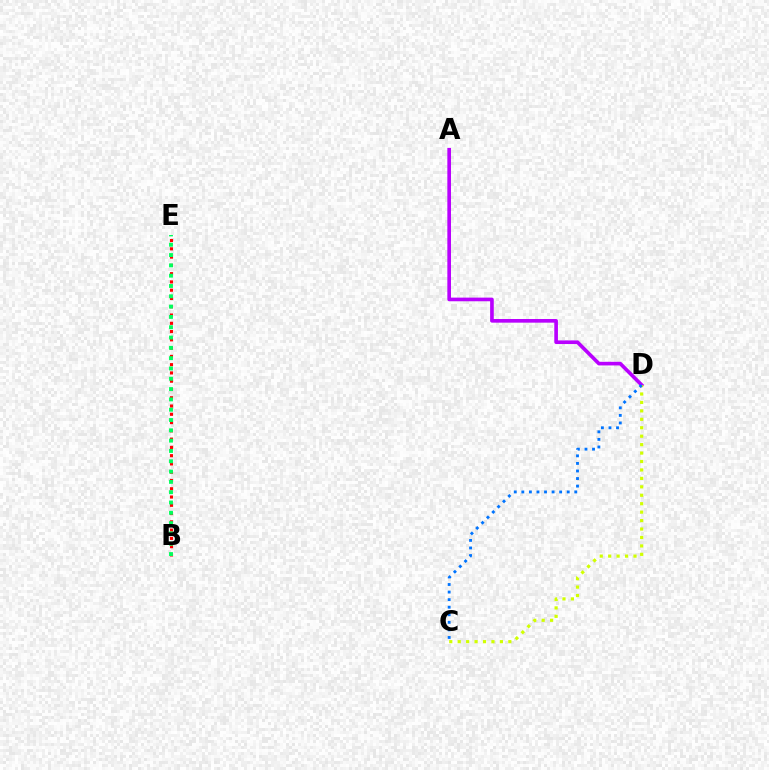{('A', 'D'): [{'color': '#b900ff', 'line_style': 'solid', 'thickness': 2.62}], ('B', 'E'): [{'color': '#ff0000', 'line_style': 'dotted', 'thickness': 2.25}, {'color': '#00ff5c', 'line_style': 'dotted', 'thickness': 2.8}], ('C', 'D'): [{'color': '#d1ff00', 'line_style': 'dotted', 'thickness': 2.29}, {'color': '#0074ff', 'line_style': 'dotted', 'thickness': 2.06}]}